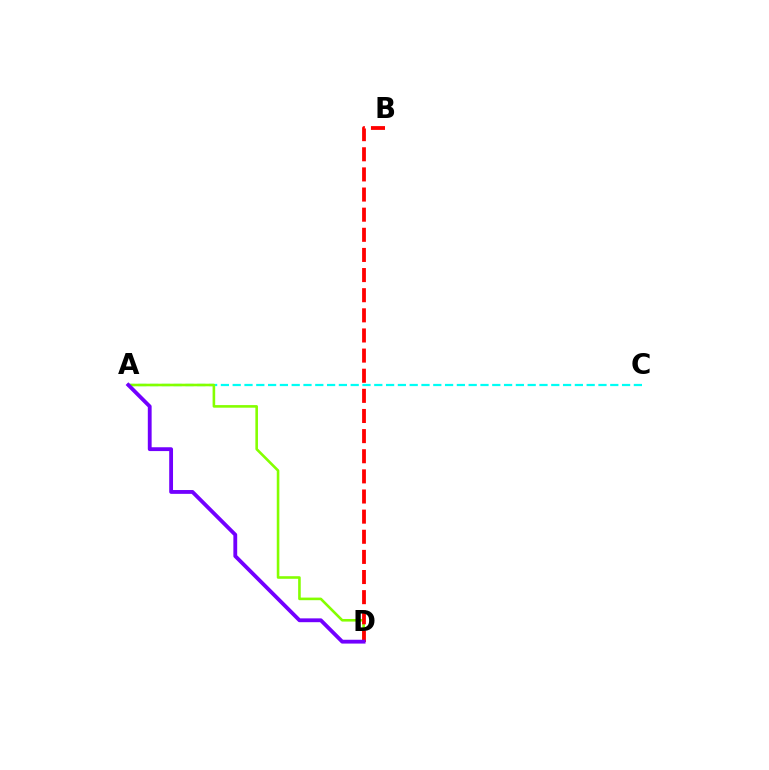{('A', 'C'): [{'color': '#00fff6', 'line_style': 'dashed', 'thickness': 1.6}], ('A', 'D'): [{'color': '#84ff00', 'line_style': 'solid', 'thickness': 1.87}, {'color': '#7200ff', 'line_style': 'solid', 'thickness': 2.75}], ('B', 'D'): [{'color': '#ff0000', 'line_style': 'dashed', 'thickness': 2.73}]}